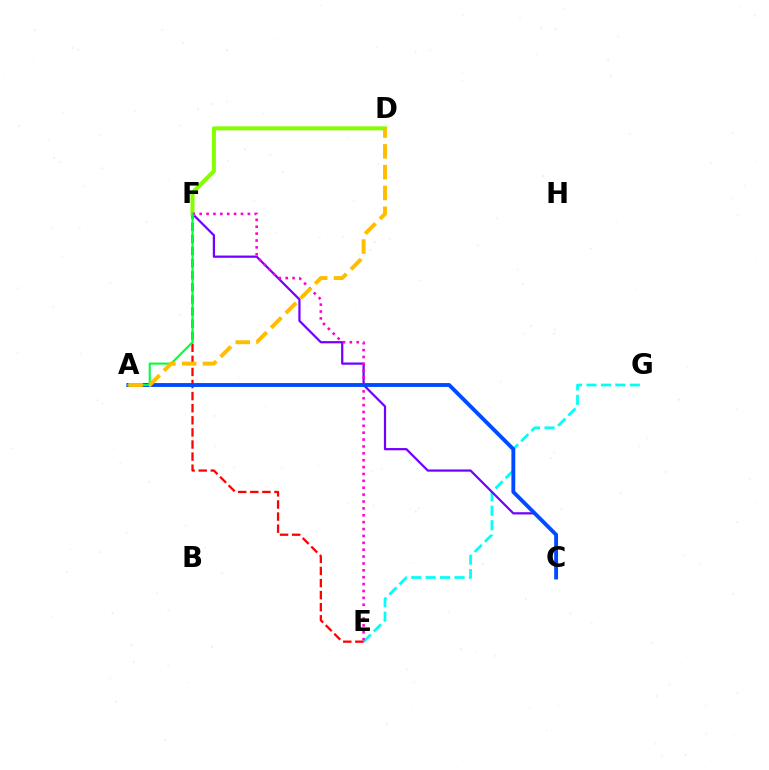{('E', 'G'): [{'color': '#00fff6', 'line_style': 'dashed', 'thickness': 1.96}], ('C', 'F'): [{'color': '#7200ff', 'line_style': 'solid', 'thickness': 1.6}], ('E', 'F'): [{'color': '#ff0000', 'line_style': 'dashed', 'thickness': 1.64}, {'color': '#ff00cf', 'line_style': 'dotted', 'thickness': 1.87}], ('D', 'F'): [{'color': '#84ff00', 'line_style': 'solid', 'thickness': 2.91}], ('A', 'C'): [{'color': '#004bff', 'line_style': 'solid', 'thickness': 2.79}], ('A', 'F'): [{'color': '#00ff39', 'line_style': 'solid', 'thickness': 1.51}], ('A', 'D'): [{'color': '#ffbd00', 'line_style': 'dashed', 'thickness': 2.83}]}